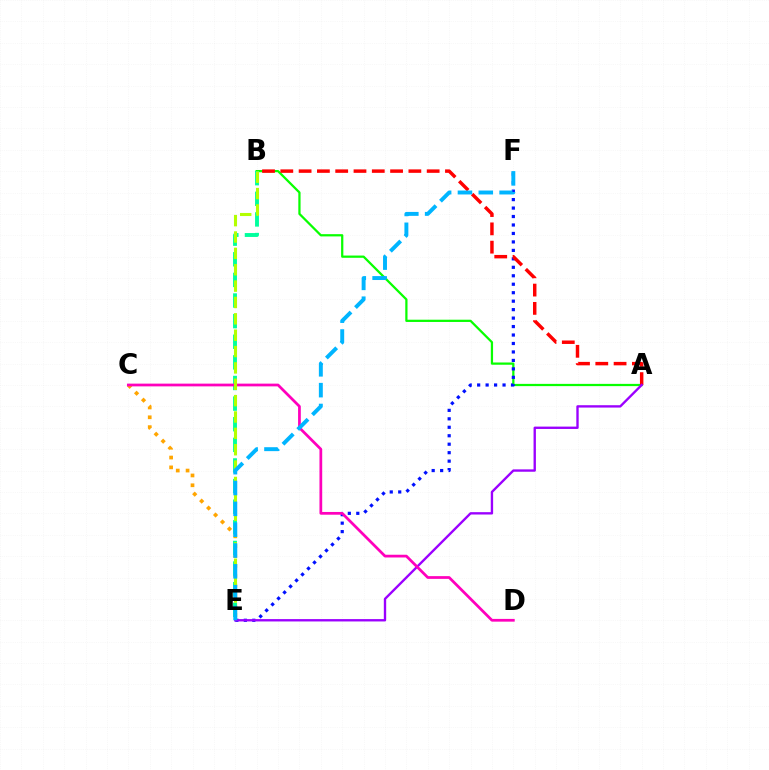{('A', 'B'): [{'color': '#08ff00', 'line_style': 'solid', 'thickness': 1.62}, {'color': '#ff0000', 'line_style': 'dashed', 'thickness': 2.49}], ('C', 'E'): [{'color': '#ffa500', 'line_style': 'dotted', 'thickness': 2.67}], ('B', 'E'): [{'color': '#00ff9d', 'line_style': 'dashed', 'thickness': 2.8}, {'color': '#b3ff00', 'line_style': 'dashed', 'thickness': 2.22}], ('E', 'F'): [{'color': '#0010ff', 'line_style': 'dotted', 'thickness': 2.3}, {'color': '#00b5ff', 'line_style': 'dashed', 'thickness': 2.83}], ('A', 'E'): [{'color': '#9b00ff', 'line_style': 'solid', 'thickness': 1.7}], ('C', 'D'): [{'color': '#ff00bd', 'line_style': 'solid', 'thickness': 1.97}]}